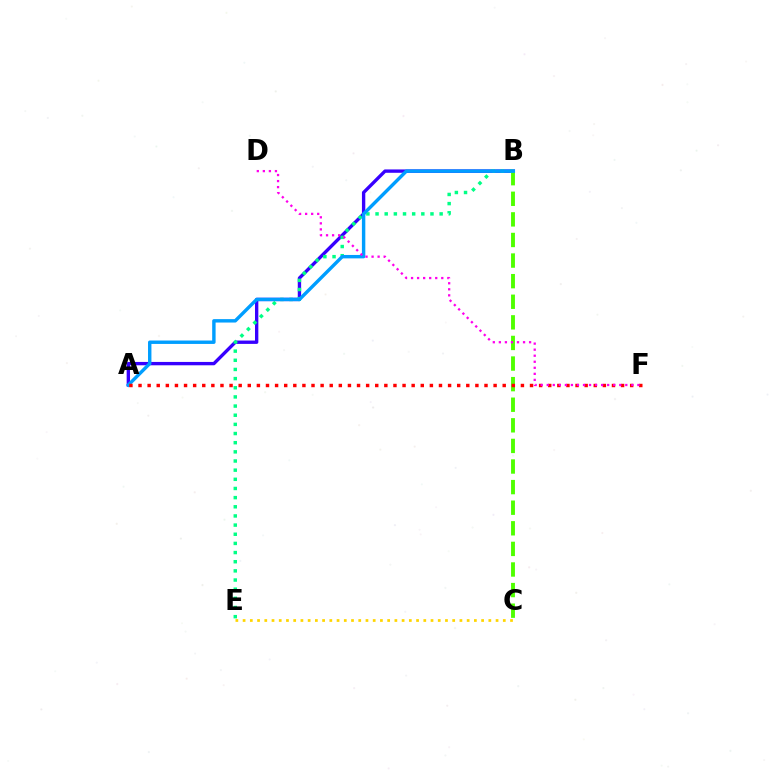{('A', 'B'): [{'color': '#3700ff', 'line_style': 'solid', 'thickness': 2.41}, {'color': '#009eff', 'line_style': 'solid', 'thickness': 2.46}], ('B', 'C'): [{'color': '#4fff00', 'line_style': 'dashed', 'thickness': 2.8}], ('C', 'E'): [{'color': '#ffd500', 'line_style': 'dotted', 'thickness': 1.96}], ('B', 'E'): [{'color': '#00ff86', 'line_style': 'dotted', 'thickness': 2.49}], ('A', 'F'): [{'color': '#ff0000', 'line_style': 'dotted', 'thickness': 2.47}], ('D', 'F'): [{'color': '#ff00ed', 'line_style': 'dotted', 'thickness': 1.64}]}